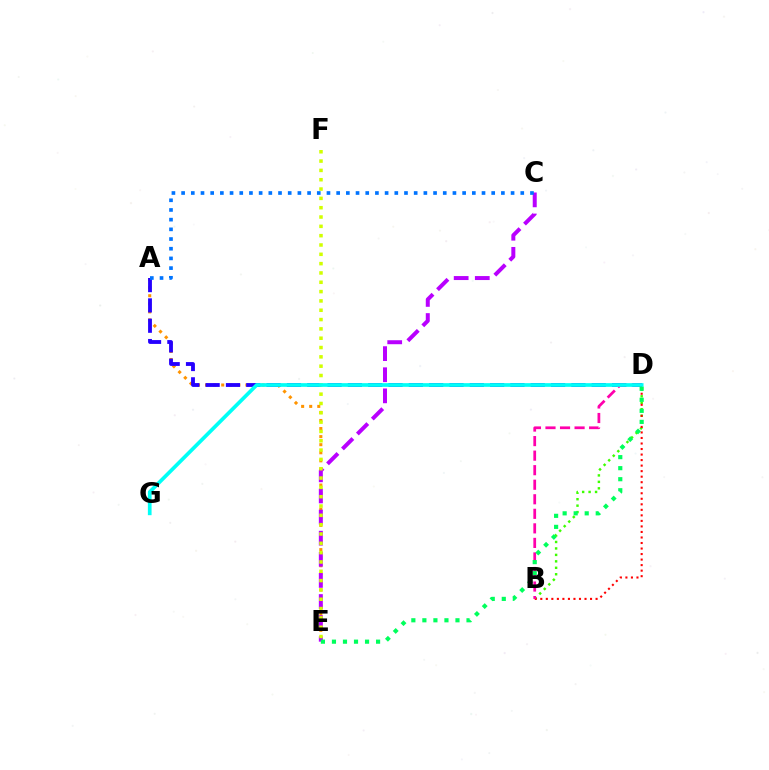{('A', 'E'): [{'color': '#ff9400', 'line_style': 'dotted', 'thickness': 2.19}], ('C', 'E'): [{'color': '#b900ff', 'line_style': 'dashed', 'thickness': 2.87}], ('B', 'D'): [{'color': '#3dff00', 'line_style': 'dotted', 'thickness': 1.75}, {'color': '#ff0000', 'line_style': 'dotted', 'thickness': 1.5}, {'color': '#ff00ac', 'line_style': 'dashed', 'thickness': 1.98}], ('A', 'D'): [{'color': '#2500ff', 'line_style': 'dashed', 'thickness': 2.76}], ('E', 'F'): [{'color': '#d1ff00', 'line_style': 'dotted', 'thickness': 2.53}], ('A', 'C'): [{'color': '#0074ff', 'line_style': 'dotted', 'thickness': 2.63}], ('D', 'G'): [{'color': '#00fff6', 'line_style': 'solid', 'thickness': 2.66}], ('D', 'E'): [{'color': '#00ff5c', 'line_style': 'dotted', 'thickness': 3.0}]}